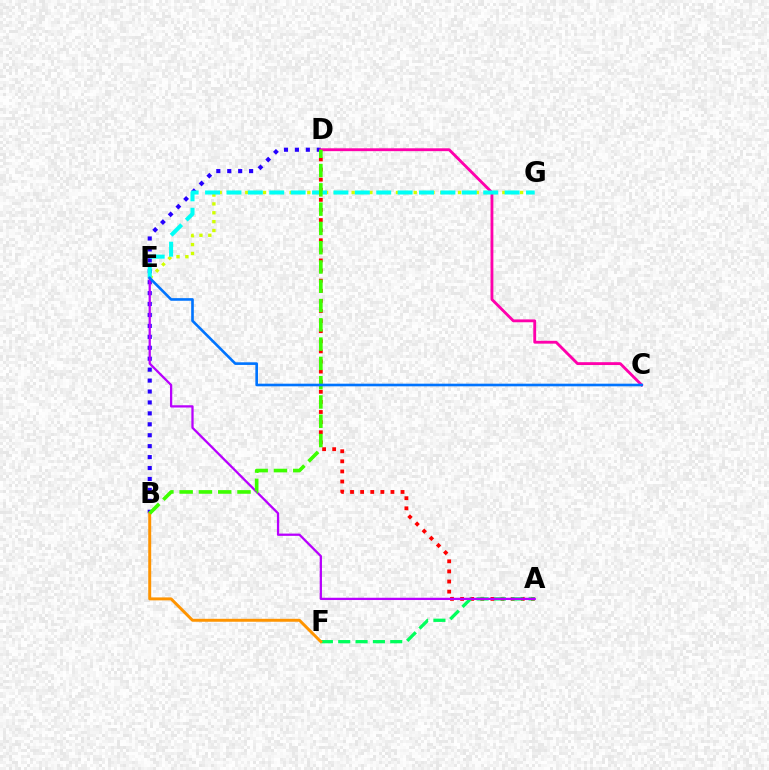{('B', 'D'): [{'color': '#2500ff', 'line_style': 'dotted', 'thickness': 2.97}, {'color': '#3dff00', 'line_style': 'dashed', 'thickness': 2.62}], ('A', 'D'): [{'color': '#ff0000', 'line_style': 'dotted', 'thickness': 2.74}], ('C', 'D'): [{'color': '#ff00ac', 'line_style': 'solid', 'thickness': 2.05}], ('E', 'G'): [{'color': '#d1ff00', 'line_style': 'dotted', 'thickness': 2.41}, {'color': '#00fff6', 'line_style': 'dashed', 'thickness': 2.91}], ('A', 'F'): [{'color': '#00ff5c', 'line_style': 'dashed', 'thickness': 2.36}], ('B', 'F'): [{'color': '#ff9400', 'line_style': 'solid', 'thickness': 2.13}], ('A', 'E'): [{'color': '#b900ff', 'line_style': 'solid', 'thickness': 1.63}], ('C', 'E'): [{'color': '#0074ff', 'line_style': 'solid', 'thickness': 1.89}]}